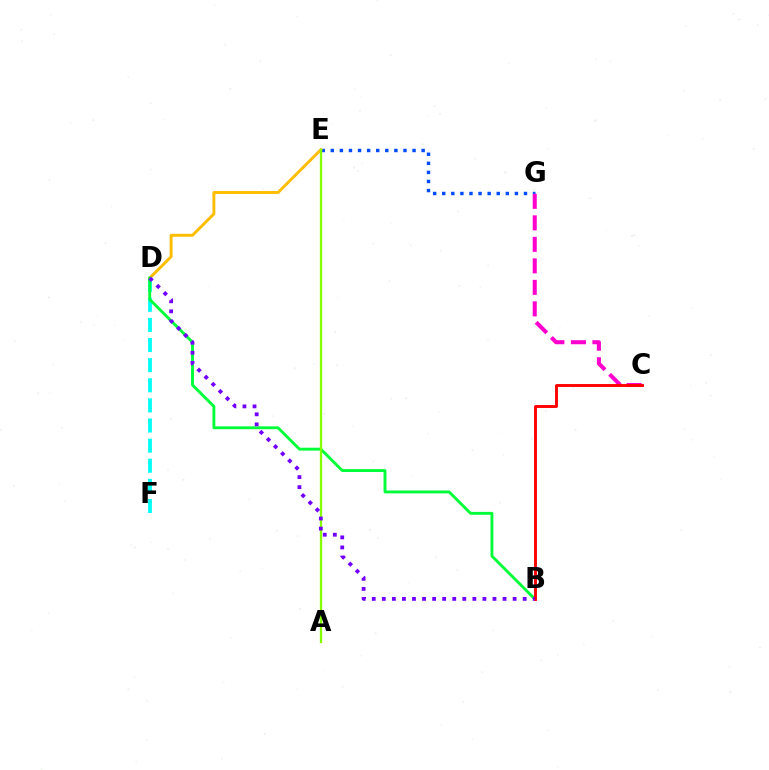{('E', 'G'): [{'color': '#004bff', 'line_style': 'dotted', 'thickness': 2.47}], ('D', 'F'): [{'color': '#00fff6', 'line_style': 'dashed', 'thickness': 2.73}], ('D', 'E'): [{'color': '#ffbd00', 'line_style': 'solid', 'thickness': 2.11}], ('C', 'G'): [{'color': '#ff00cf', 'line_style': 'dashed', 'thickness': 2.92}], ('B', 'D'): [{'color': '#00ff39', 'line_style': 'solid', 'thickness': 2.08}, {'color': '#7200ff', 'line_style': 'dotted', 'thickness': 2.73}], ('A', 'E'): [{'color': '#84ff00', 'line_style': 'solid', 'thickness': 1.65}], ('B', 'C'): [{'color': '#ff0000', 'line_style': 'solid', 'thickness': 2.09}]}